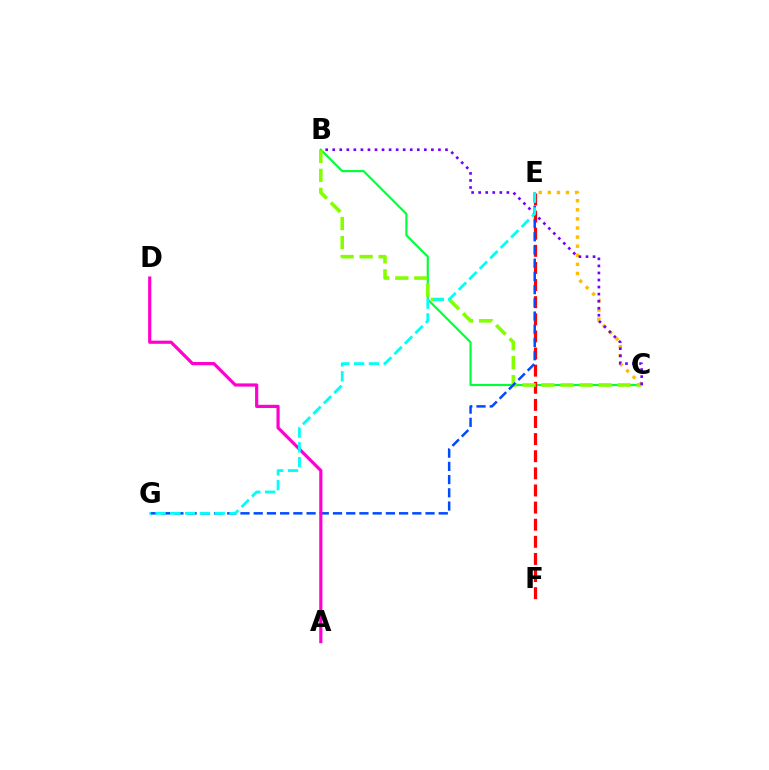{('B', 'C'): [{'color': '#00ff39', 'line_style': 'solid', 'thickness': 1.55}, {'color': '#84ff00', 'line_style': 'dashed', 'thickness': 2.58}, {'color': '#7200ff', 'line_style': 'dotted', 'thickness': 1.91}], ('E', 'F'): [{'color': '#ff0000', 'line_style': 'dashed', 'thickness': 2.33}], ('C', 'E'): [{'color': '#ffbd00', 'line_style': 'dotted', 'thickness': 2.47}], ('E', 'G'): [{'color': '#004bff', 'line_style': 'dashed', 'thickness': 1.8}, {'color': '#00fff6', 'line_style': 'dashed', 'thickness': 2.01}], ('A', 'D'): [{'color': '#ff00cf', 'line_style': 'solid', 'thickness': 2.29}]}